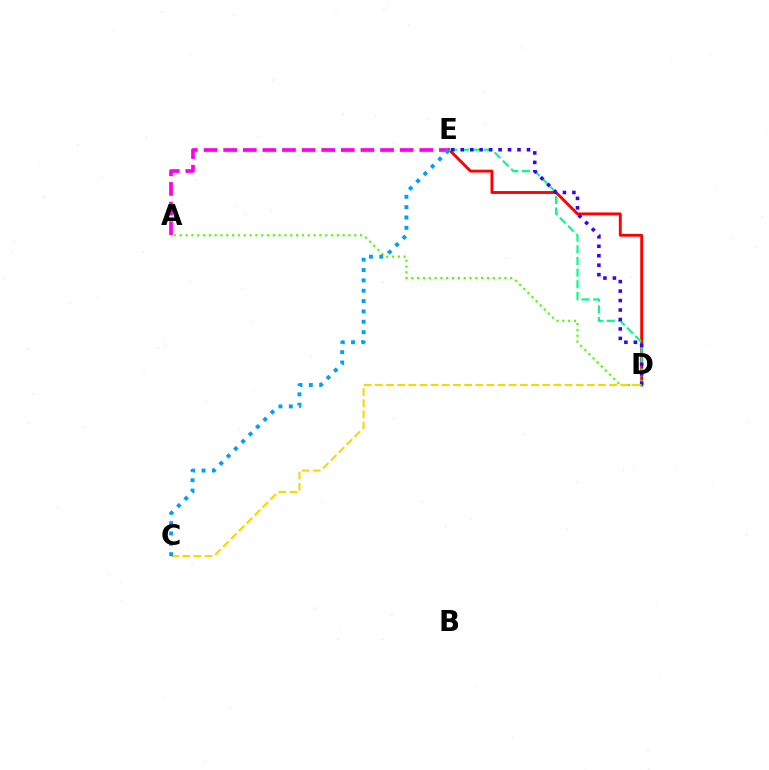{('A', 'E'): [{'color': '#ff00ed', 'line_style': 'dashed', 'thickness': 2.66}], ('D', 'E'): [{'color': '#ff0000', 'line_style': 'solid', 'thickness': 2.06}, {'color': '#00ff86', 'line_style': 'dashed', 'thickness': 1.58}, {'color': '#3700ff', 'line_style': 'dotted', 'thickness': 2.57}], ('A', 'D'): [{'color': '#4fff00', 'line_style': 'dotted', 'thickness': 1.58}], ('C', 'D'): [{'color': '#ffd500', 'line_style': 'dashed', 'thickness': 1.52}], ('C', 'E'): [{'color': '#009eff', 'line_style': 'dotted', 'thickness': 2.81}]}